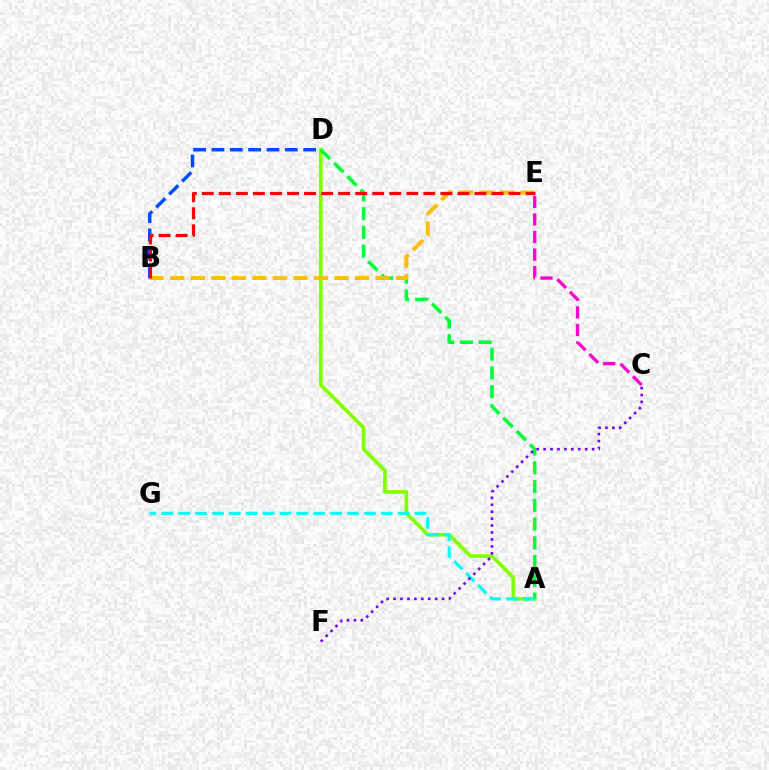{('A', 'D'): [{'color': '#84ff00', 'line_style': 'solid', 'thickness': 2.69}, {'color': '#00ff39', 'line_style': 'dashed', 'thickness': 2.55}], ('A', 'G'): [{'color': '#00fff6', 'line_style': 'dashed', 'thickness': 2.29}], ('B', 'D'): [{'color': '#004bff', 'line_style': 'dashed', 'thickness': 2.49}], ('B', 'E'): [{'color': '#ffbd00', 'line_style': 'dashed', 'thickness': 2.79}, {'color': '#ff0000', 'line_style': 'dashed', 'thickness': 2.32}], ('C', 'F'): [{'color': '#7200ff', 'line_style': 'dotted', 'thickness': 1.88}], ('C', 'E'): [{'color': '#ff00cf', 'line_style': 'dashed', 'thickness': 2.39}]}